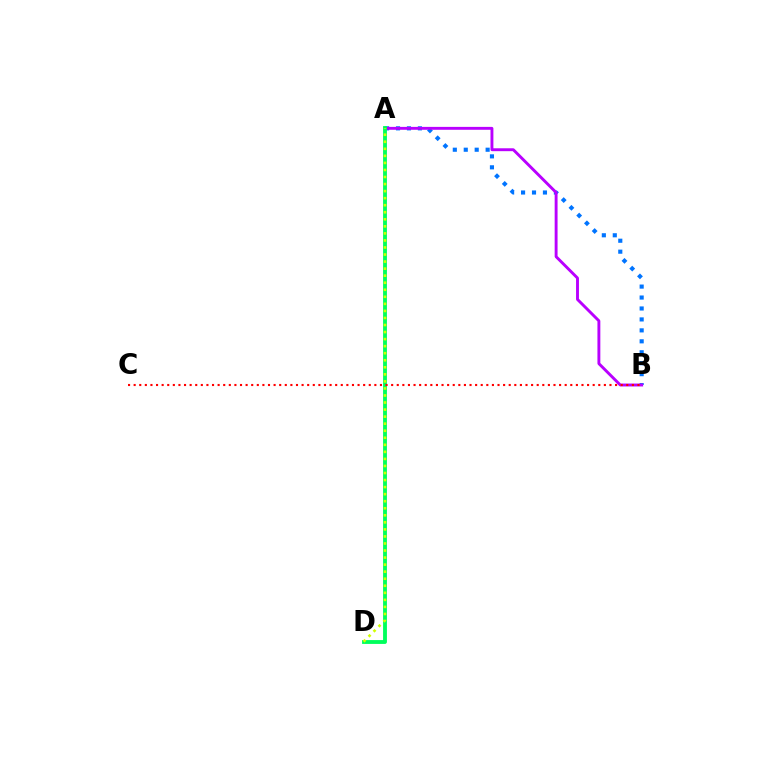{('A', 'B'): [{'color': '#0074ff', 'line_style': 'dotted', 'thickness': 2.97}, {'color': '#b900ff', 'line_style': 'solid', 'thickness': 2.08}], ('A', 'D'): [{'color': '#00ff5c', 'line_style': 'solid', 'thickness': 2.77}, {'color': '#d1ff00', 'line_style': 'dotted', 'thickness': 1.91}], ('B', 'C'): [{'color': '#ff0000', 'line_style': 'dotted', 'thickness': 1.52}]}